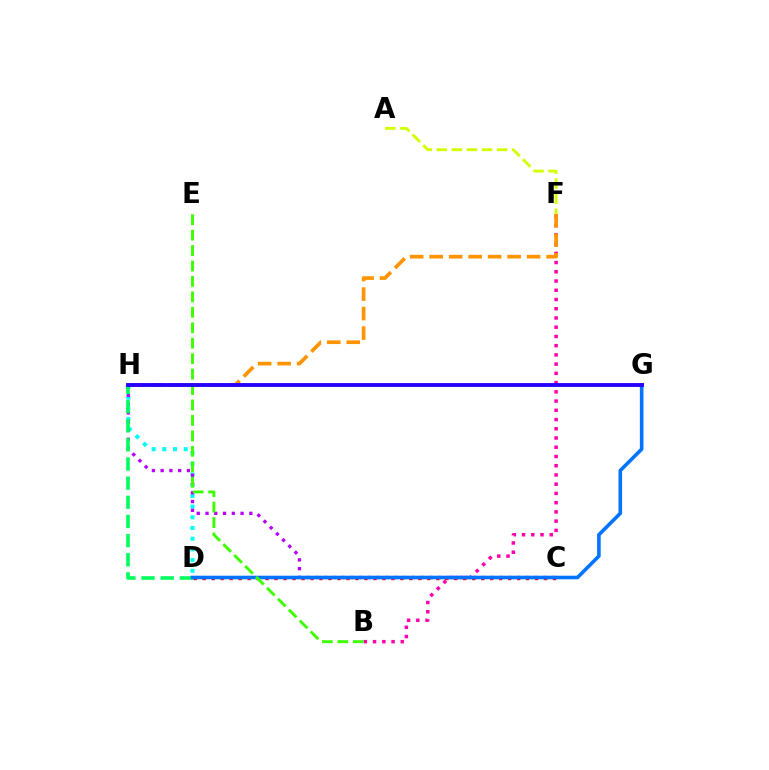{('B', 'F'): [{'color': '#ff00ac', 'line_style': 'dotted', 'thickness': 2.51}], ('D', 'H'): [{'color': '#00fff6', 'line_style': 'dotted', 'thickness': 2.91}, {'color': '#00ff5c', 'line_style': 'dashed', 'thickness': 2.6}], ('F', 'H'): [{'color': '#ff9400', 'line_style': 'dashed', 'thickness': 2.65}], ('C', 'H'): [{'color': '#b900ff', 'line_style': 'dotted', 'thickness': 2.38}], ('A', 'F'): [{'color': '#d1ff00', 'line_style': 'dashed', 'thickness': 2.05}], ('C', 'D'): [{'color': '#ff0000', 'line_style': 'dotted', 'thickness': 2.44}], ('D', 'G'): [{'color': '#0074ff', 'line_style': 'solid', 'thickness': 2.59}], ('B', 'E'): [{'color': '#3dff00', 'line_style': 'dashed', 'thickness': 2.1}], ('G', 'H'): [{'color': '#2500ff', 'line_style': 'solid', 'thickness': 2.78}]}